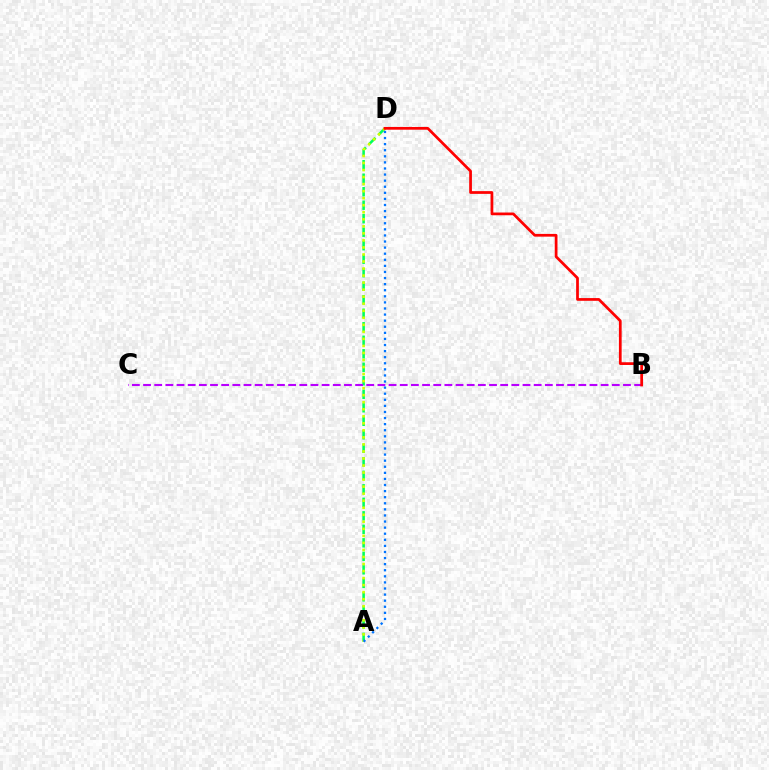{('A', 'D'): [{'color': '#00ff5c', 'line_style': 'dashed', 'thickness': 1.83}, {'color': '#d1ff00', 'line_style': 'dotted', 'thickness': 1.91}, {'color': '#0074ff', 'line_style': 'dotted', 'thickness': 1.65}], ('B', 'C'): [{'color': '#b900ff', 'line_style': 'dashed', 'thickness': 1.52}], ('B', 'D'): [{'color': '#ff0000', 'line_style': 'solid', 'thickness': 1.97}]}